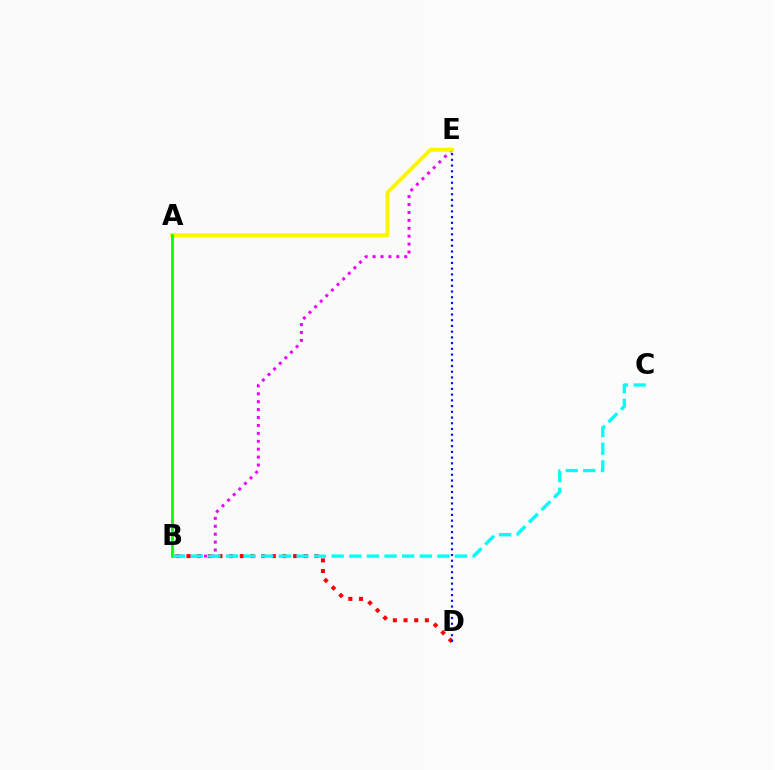{('B', 'E'): [{'color': '#ee00ff', 'line_style': 'dotted', 'thickness': 2.15}], ('B', 'D'): [{'color': '#ff0000', 'line_style': 'dotted', 'thickness': 2.9}], ('A', 'E'): [{'color': '#fcf500', 'line_style': 'solid', 'thickness': 2.86}], ('A', 'B'): [{'color': '#08ff00', 'line_style': 'solid', 'thickness': 2.03}], ('D', 'E'): [{'color': '#0010ff', 'line_style': 'dotted', 'thickness': 1.56}], ('B', 'C'): [{'color': '#00fff6', 'line_style': 'dashed', 'thickness': 2.39}]}